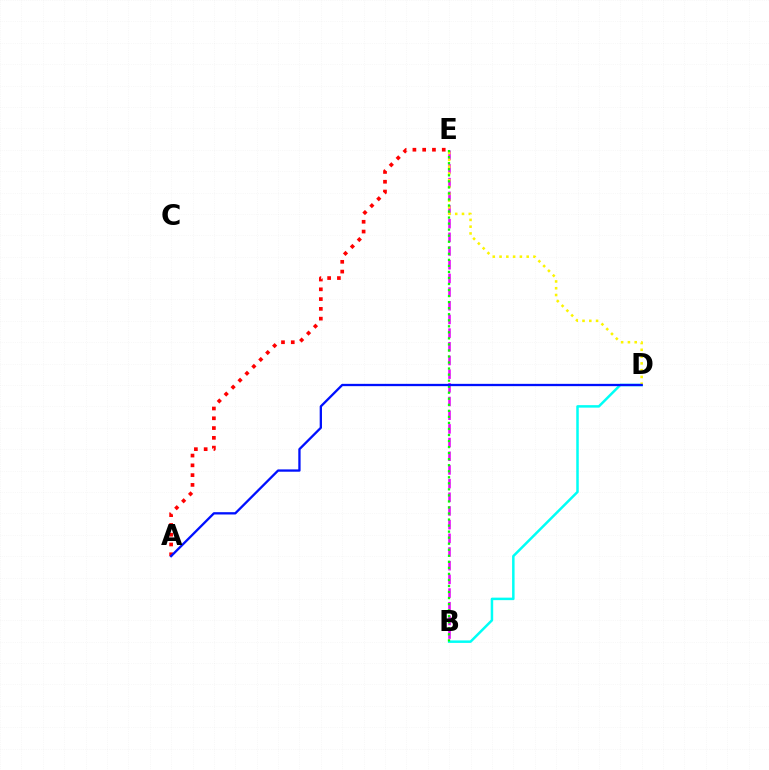{('B', 'E'): [{'color': '#ee00ff', 'line_style': 'dashed', 'thickness': 1.86}, {'color': '#08ff00', 'line_style': 'dotted', 'thickness': 1.64}], ('B', 'D'): [{'color': '#00fff6', 'line_style': 'solid', 'thickness': 1.8}], ('D', 'E'): [{'color': '#fcf500', 'line_style': 'dotted', 'thickness': 1.84}], ('A', 'E'): [{'color': '#ff0000', 'line_style': 'dotted', 'thickness': 2.66}], ('A', 'D'): [{'color': '#0010ff', 'line_style': 'solid', 'thickness': 1.66}]}